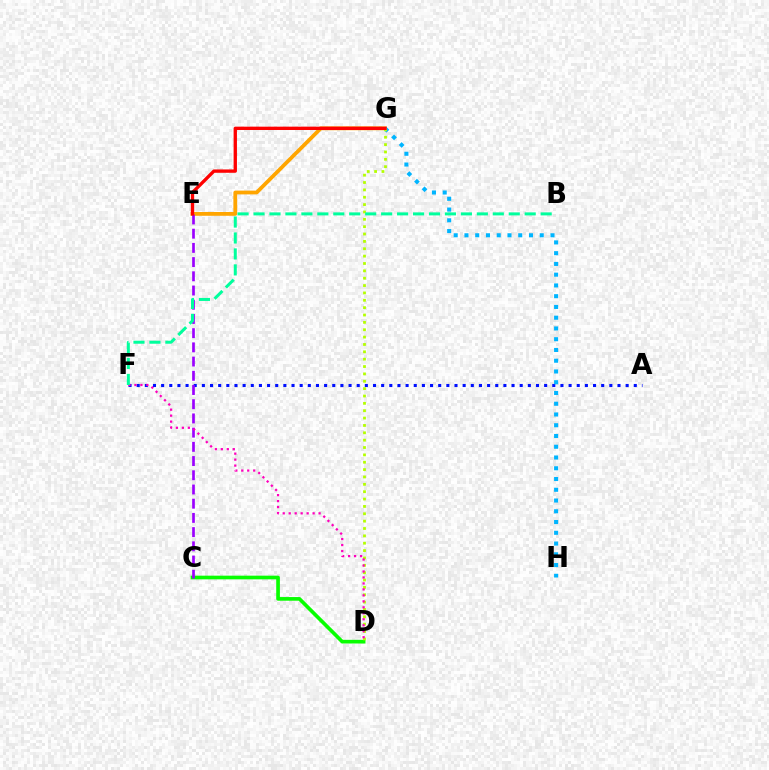{('A', 'F'): [{'color': '#0010ff', 'line_style': 'dotted', 'thickness': 2.21}], ('E', 'G'): [{'color': '#ffa500', 'line_style': 'solid', 'thickness': 2.73}, {'color': '#ff0000', 'line_style': 'solid', 'thickness': 2.4}], ('C', 'D'): [{'color': '#08ff00', 'line_style': 'solid', 'thickness': 2.64}], ('C', 'E'): [{'color': '#9b00ff', 'line_style': 'dashed', 'thickness': 1.93}], ('G', 'H'): [{'color': '#00b5ff', 'line_style': 'dotted', 'thickness': 2.92}], ('D', 'G'): [{'color': '#b3ff00', 'line_style': 'dotted', 'thickness': 2.0}], ('D', 'F'): [{'color': '#ff00bd', 'line_style': 'dotted', 'thickness': 1.62}], ('B', 'F'): [{'color': '#00ff9d', 'line_style': 'dashed', 'thickness': 2.17}]}